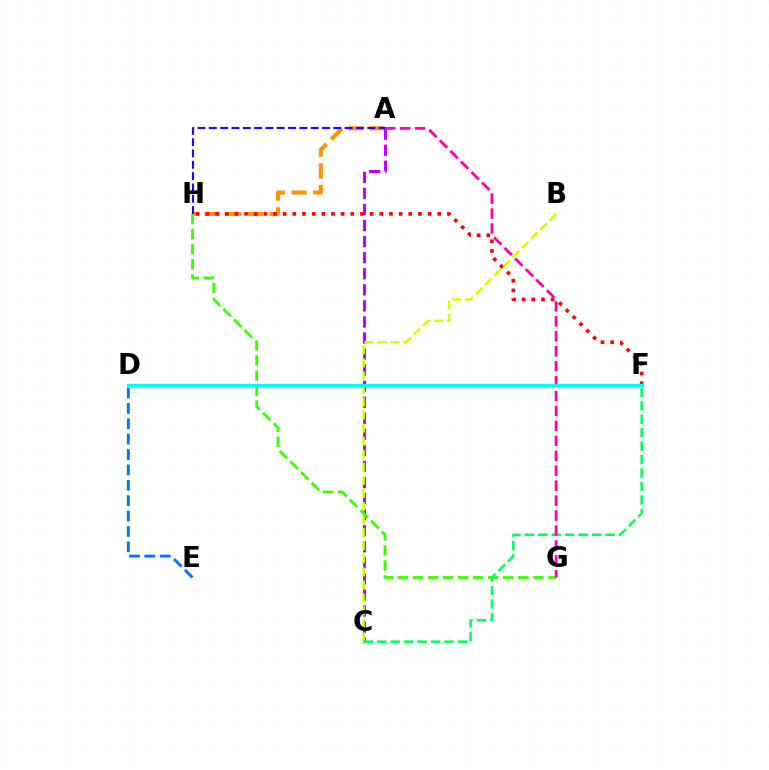{('A', 'H'): [{'color': '#ff9400', 'line_style': 'dashed', 'thickness': 2.94}, {'color': '#2500ff', 'line_style': 'dashed', 'thickness': 1.54}], ('A', 'C'): [{'color': '#b900ff', 'line_style': 'dashed', 'thickness': 2.18}], ('F', 'H'): [{'color': '#ff0000', 'line_style': 'dotted', 'thickness': 2.62}], ('B', 'C'): [{'color': '#d1ff00', 'line_style': 'dashed', 'thickness': 1.77}], ('D', 'E'): [{'color': '#0074ff', 'line_style': 'dashed', 'thickness': 2.09}], ('G', 'H'): [{'color': '#3dff00', 'line_style': 'dashed', 'thickness': 2.04}], ('C', 'F'): [{'color': '#00ff5c', 'line_style': 'dashed', 'thickness': 1.83}], ('A', 'G'): [{'color': '#ff00ac', 'line_style': 'dashed', 'thickness': 2.03}], ('D', 'F'): [{'color': '#00fff6', 'line_style': 'solid', 'thickness': 2.41}]}